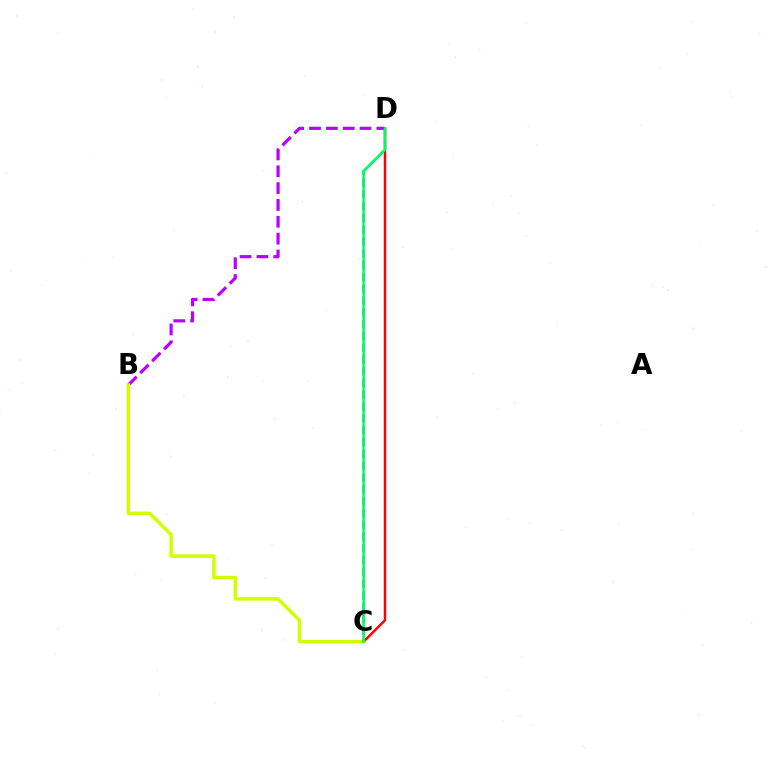{('C', 'D'): [{'color': '#ff0000', 'line_style': 'solid', 'thickness': 1.77}, {'color': '#0074ff', 'line_style': 'dashed', 'thickness': 1.6}, {'color': '#00ff5c', 'line_style': 'solid', 'thickness': 1.82}], ('B', 'D'): [{'color': '#b900ff', 'line_style': 'dashed', 'thickness': 2.29}], ('B', 'C'): [{'color': '#d1ff00', 'line_style': 'solid', 'thickness': 2.5}]}